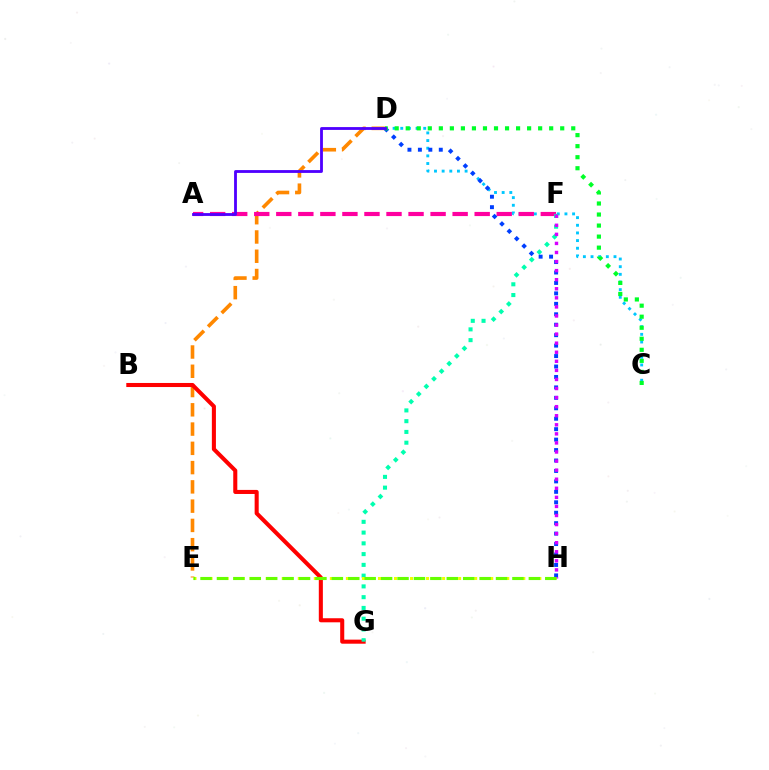{('D', 'E'): [{'color': '#ff8800', 'line_style': 'dashed', 'thickness': 2.62}], ('C', 'D'): [{'color': '#00c7ff', 'line_style': 'dotted', 'thickness': 2.08}, {'color': '#00ff27', 'line_style': 'dotted', 'thickness': 3.0}], ('B', 'G'): [{'color': '#ff0000', 'line_style': 'solid', 'thickness': 2.93}], ('A', 'F'): [{'color': '#ff00a0', 'line_style': 'dashed', 'thickness': 2.99}], ('F', 'G'): [{'color': '#00ffaf', 'line_style': 'dotted', 'thickness': 2.92}], ('D', 'H'): [{'color': '#003fff', 'line_style': 'dotted', 'thickness': 2.84}], ('E', 'H'): [{'color': '#eeff00', 'line_style': 'dotted', 'thickness': 2.18}, {'color': '#66ff00', 'line_style': 'dashed', 'thickness': 2.23}], ('F', 'H'): [{'color': '#d600ff', 'line_style': 'dotted', 'thickness': 2.46}], ('A', 'D'): [{'color': '#4f00ff', 'line_style': 'solid', 'thickness': 2.03}]}